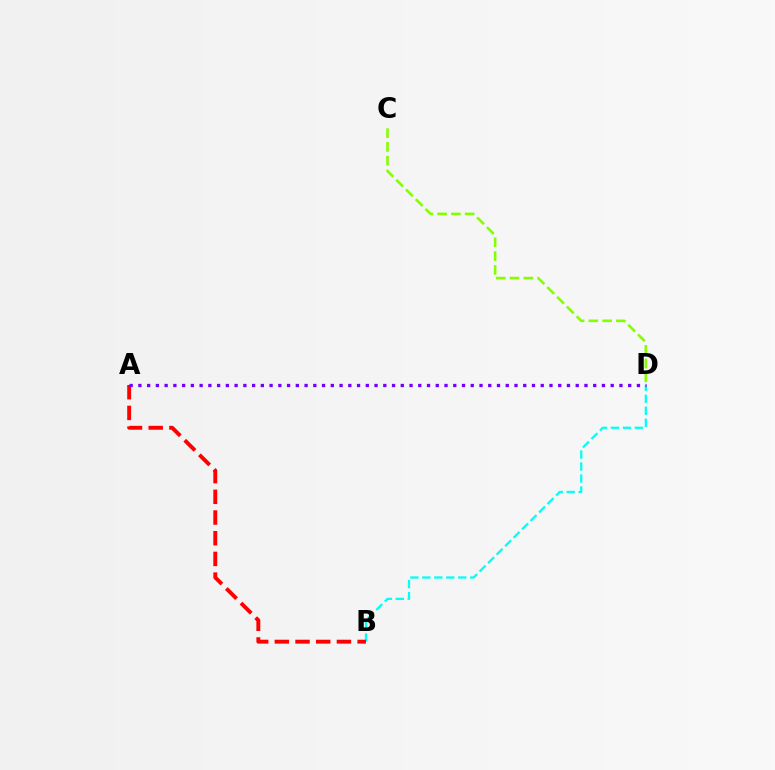{('C', 'D'): [{'color': '#84ff00', 'line_style': 'dashed', 'thickness': 1.87}], ('B', 'D'): [{'color': '#00fff6', 'line_style': 'dashed', 'thickness': 1.63}], ('A', 'B'): [{'color': '#ff0000', 'line_style': 'dashed', 'thickness': 2.81}], ('A', 'D'): [{'color': '#7200ff', 'line_style': 'dotted', 'thickness': 2.38}]}